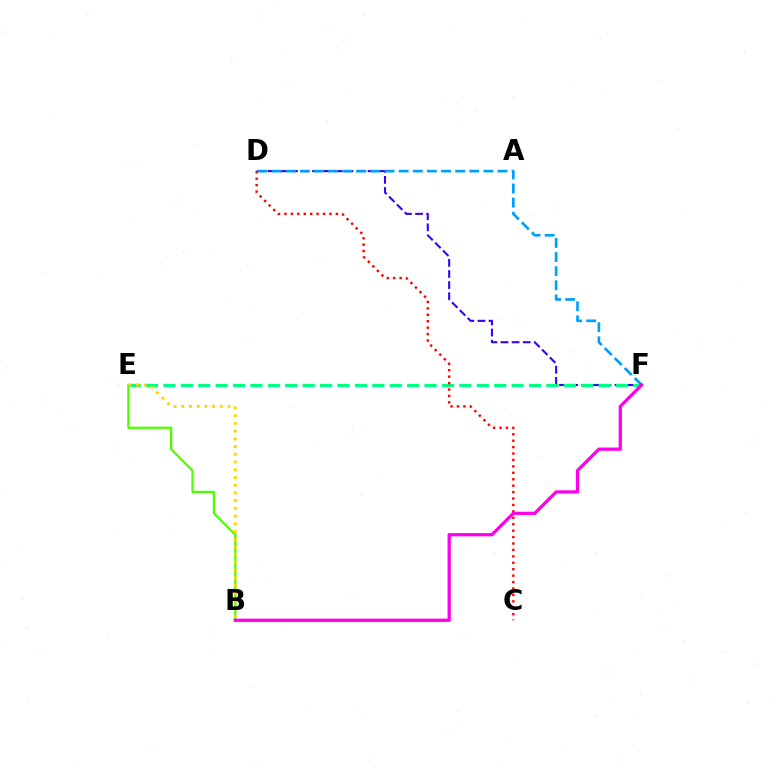{('B', 'E'): [{'color': '#4fff00', 'line_style': 'solid', 'thickness': 1.63}, {'color': '#ffd500', 'line_style': 'dotted', 'thickness': 2.1}], ('D', 'F'): [{'color': '#3700ff', 'line_style': 'dashed', 'thickness': 1.51}, {'color': '#009eff', 'line_style': 'dashed', 'thickness': 1.92}], ('E', 'F'): [{'color': '#00ff86', 'line_style': 'dashed', 'thickness': 2.37}], ('C', 'D'): [{'color': '#ff0000', 'line_style': 'dotted', 'thickness': 1.75}], ('B', 'F'): [{'color': '#ff00ed', 'line_style': 'solid', 'thickness': 2.34}]}